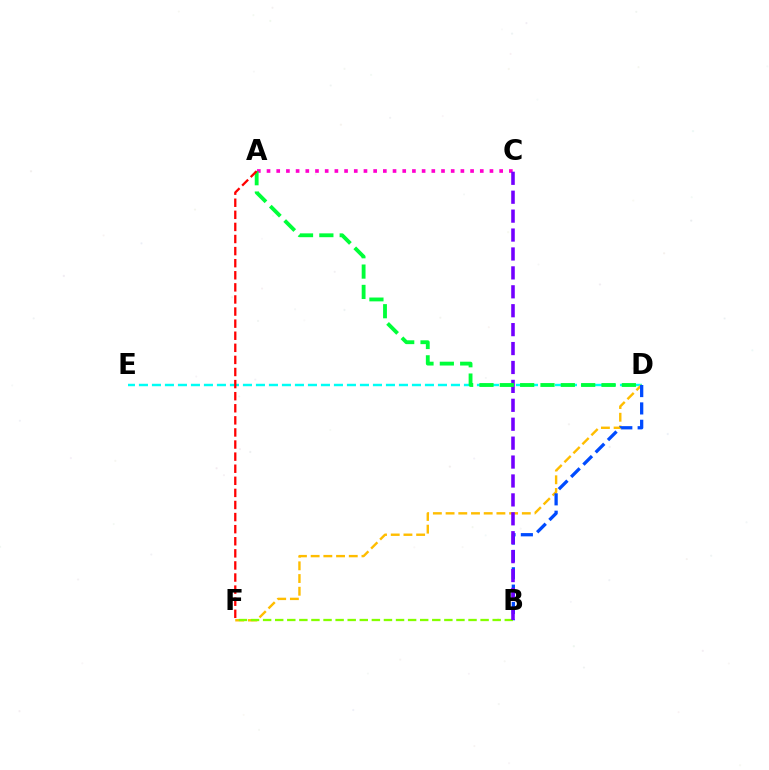{('D', 'E'): [{'color': '#00fff6', 'line_style': 'dashed', 'thickness': 1.77}], ('D', 'F'): [{'color': '#ffbd00', 'line_style': 'dashed', 'thickness': 1.73}], ('A', 'C'): [{'color': '#ff00cf', 'line_style': 'dotted', 'thickness': 2.63}], ('B', 'D'): [{'color': '#004bff', 'line_style': 'dashed', 'thickness': 2.36}], ('B', 'F'): [{'color': '#84ff00', 'line_style': 'dashed', 'thickness': 1.64}], ('B', 'C'): [{'color': '#7200ff', 'line_style': 'dashed', 'thickness': 2.57}], ('A', 'D'): [{'color': '#00ff39', 'line_style': 'dashed', 'thickness': 2.76}], ('A', 'F'): [{'color': '#ff0000', 'line_style': 'dashed', 'thickness': 1.64}]}